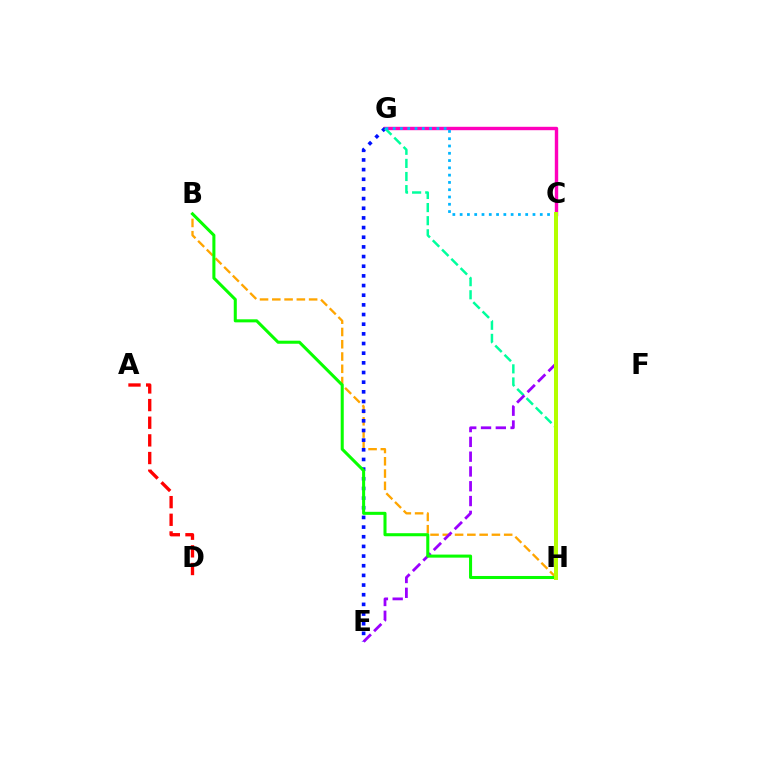{('B', 'H'): [{'color': '#ffa500', 'line_style': 'dashed', 'thickness': 1.67}, {'color': '#08ff00', 'line_style': 'solid', 'thickness': 2.2}], ('C', 'G'): [{'color': '#ff00bd', 'line_style': 'solid', 'thickness': 2.45}, {'color': '#00b5ff', 'line_style': 'dotted', 'thickness': 1.98}], ('E', 'G'): [{'color': '#0010ff', 'line_style': 'dotted', 'thickness': 2.63}], ('G', 'H'): [{'color': '#00ff9d', 'line_style': 'dashed', 'thickness': 1.78}], ('A', 'D'): [{'color': '#ff0000', 'line_style': 'dashed', 'thickness': 2.4}], ('C', 'E'): [{'color': '#9b00ff', 'line_style': 'dashed', 'thickness': 2.01}], ('C', 'H'): [{'color': '#b3ff00', 'line_style': 'solid', 'thickness': 2.88}]}